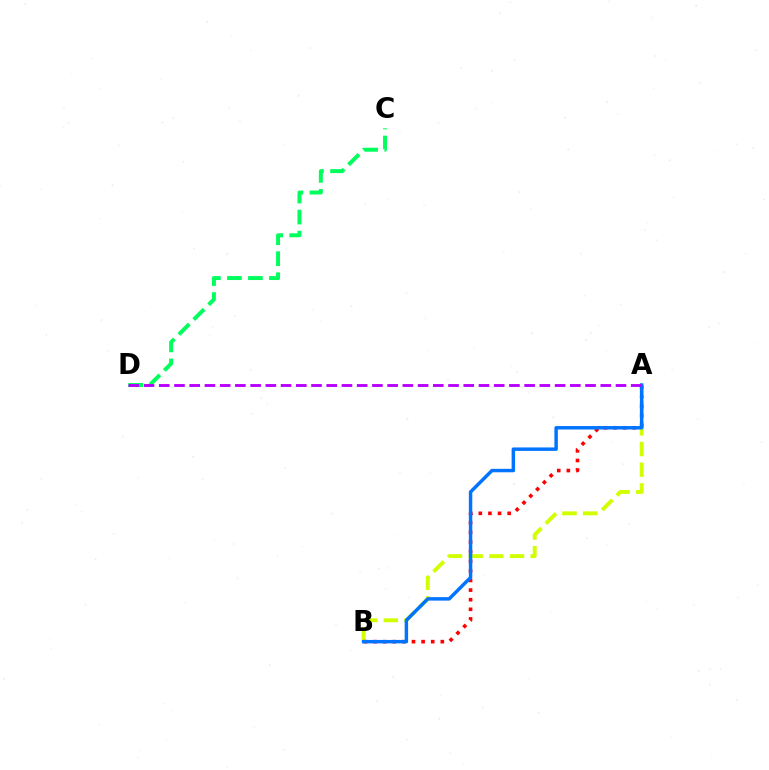{('C', 'D'): [{'color': '#00ff5c', 'line_style': 'dashed', 'thickness': 2.85}], ('A', 'B'): [{'color': '#d1ff00', 'line_style': 'dashed', 'thickness': 2.81}, {'color': '#ff0000', 'line_style': 'dotted', 'thickness': 2.61}, {'color': '#0074ff', 'line_style': 'solid', 'thickness': 2.48}], ('A', 'D'): [{'color': '#b900ff', 'line_style': 'dashed', 'thickness': 2.07}]}